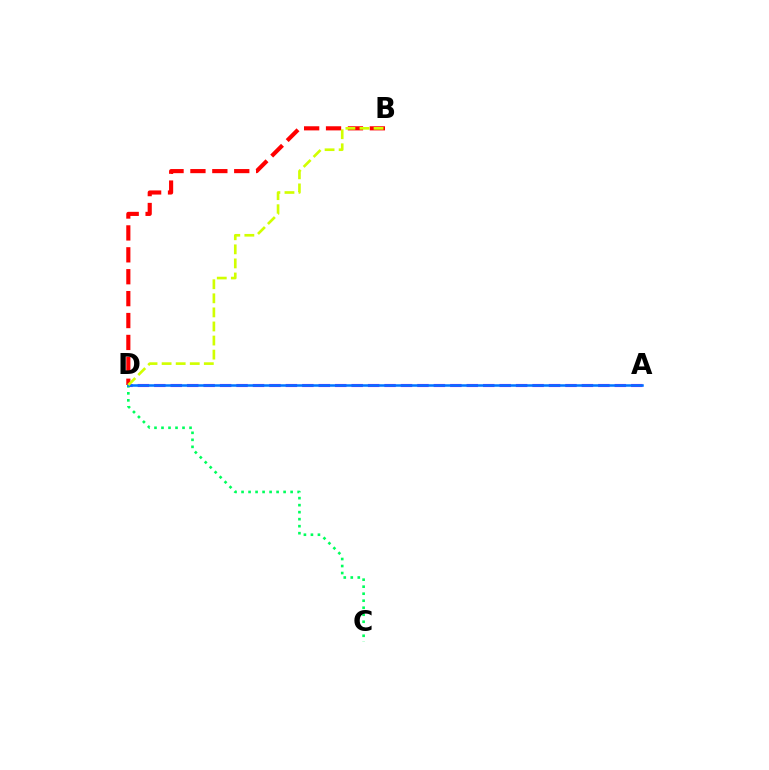{('B', 'D'): [{'color': '#ff0000', 'line_style': 'dashed', 'thickness': 2.98}, {'color': '#d1ff00', 'line_style': 'dashed', 'thickness': 1.91}], ('A', 'D'): [{'color': '#b900ff', 'line_style': 'dashed', 'thickness': 2.23}, {'color': '#0074ff', 'line_style': 'solid', 'thickness': 1.82}], ('C', 'D'): [{'color': '#00ff5c', 'line_style': 'dotted', 'thickness': 1.9}]}